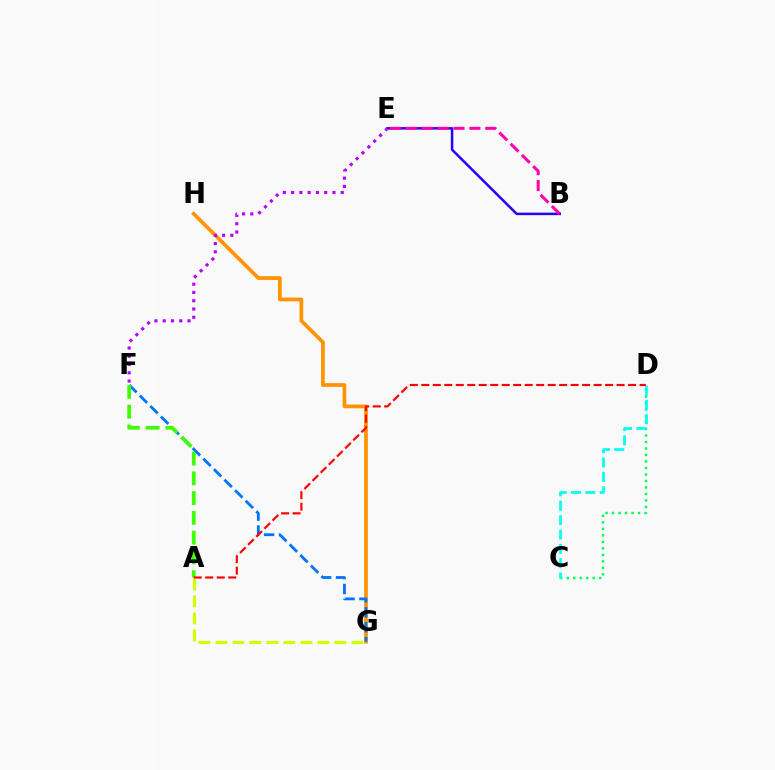{('C', 'D'): [{'color': '#00ff5c', 'line_style': 'dotted', 'thickness': 1.76}, {'color': '#00fff6', 'line_style': 'dashed', 'thickness': 1.95}], ('G', 'H'): [{'color': '#ff9400', 'line_style': 'solid', 'thickness': 2.7}], ('B', 'E'): [{'color': '#2500ff', 'line_style': 'solid', 'thickness': 1.8}, {'color': '#ff00ac', 'line_style': 'dashed', 'thickness': 2.16}], ('A', 'G'): [{'color': '#d1ff00', 'line_style': 'dashed', 'thickness': 2.31}], ('F', 'G'): [{'color': '#0074ff', 'line_style': 'dashed', 'thickness': 2.03}], ('A', 'F'): [{'color': '#3dff00', 'line_style': 'dashed', 'thickness': 2.69}], ('A', 'D'): [{'color': '#ff0000', 'line_style': 'dashed', 'thickness': 1.56}], ('E', 'F'): [{'color': '#b900ff', 'line_style': 'dotted', 'thickness': 2.25}]}